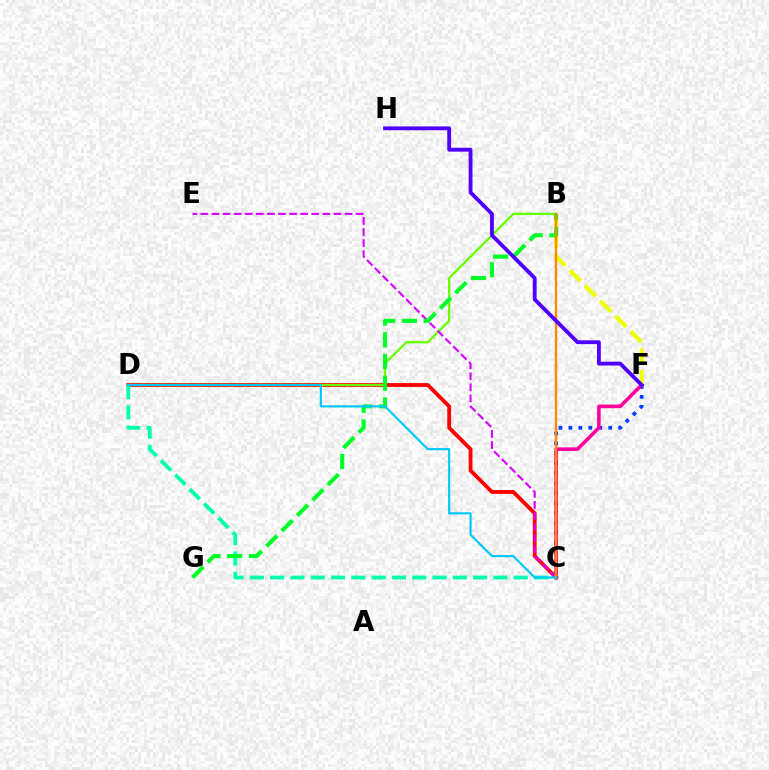{('C', 'D'): [{'color': '#ff0000', 'line_style': 'solid', 'thickness': 2.76}, {'color': '#00ffaf', 'line_style': 'dashed', 'thickness': 2.76}, {'color': '#00c7ff', 'line_style': 'solid', 'thickness': 1.54}], ('C', 'F'): [{'color': '#003fff', 'line_style': 'dotted', 'thickness': 2.71}, {'color': '#ff00a0', 'line_style': 'solid', 'thickness': 2.57}], ('B', 'D'): [{'color': '#66ff00', 'line_style': 'solid', 'thickness': 1.65}], ('C', 'E'): [{'color': '#d600ff', 'line_style': 'dashed', 'thickness': 1.51}], ('B', 'F'): [{'color': '#eeff00', 'line_style': 'dashed', 'thickness': 2.93}], ('B', 'G'): [{'color': '#00ff27', 'line_style': 'dashed', 'thickness': 2.95}], ('B', 'C'): [{'color': '#ff8800', 'line_style': 'solid', 'thickness': 1.7}], ('F', 'H'): [{'color': '#4f00ff', 'line_style': 'solid', 'thickness': 2.76}]}